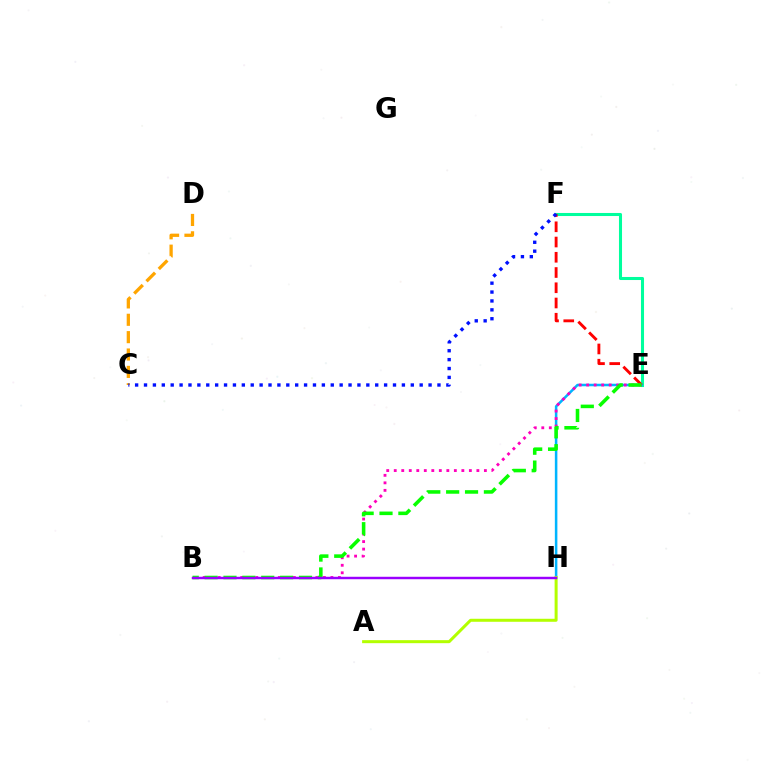{('E', 'F'): [{'color': '#00ff9d', 'line_style': 'solid', 'thickness': 2.2}, {'color': '#ff0000', 'line_style': 'dashed', 'thickness': 2.07}], ('E', 'H'): [{'color': '#00b5ff', 'line_style': 'solid', 'thickness': 1.82}], ('C', 'D'): [{'color': '#ffa500', 'line_style': 'dashed', 'thickness': 2.36}], ('B', 'E'): [{'color': '#ff00bd', 'line_style': 'dotted', 'thickness': 2.04}, {'color': '#08ff00', 'line_style': 'dashed', 'thickness': 2.56}], ('C', 'F'): [{'color': '#0010ff', 'line_style': 'dotted', 'thickness': 2.42}], ('A', 'H'): [{'color': '#b3ff00', 'line_style': 'solid', 'thickness': 2.16}], ('B', 'H'): [{'color': '#9b00ff', 'line_style': 'solid', 'thickness': 1.76}]}